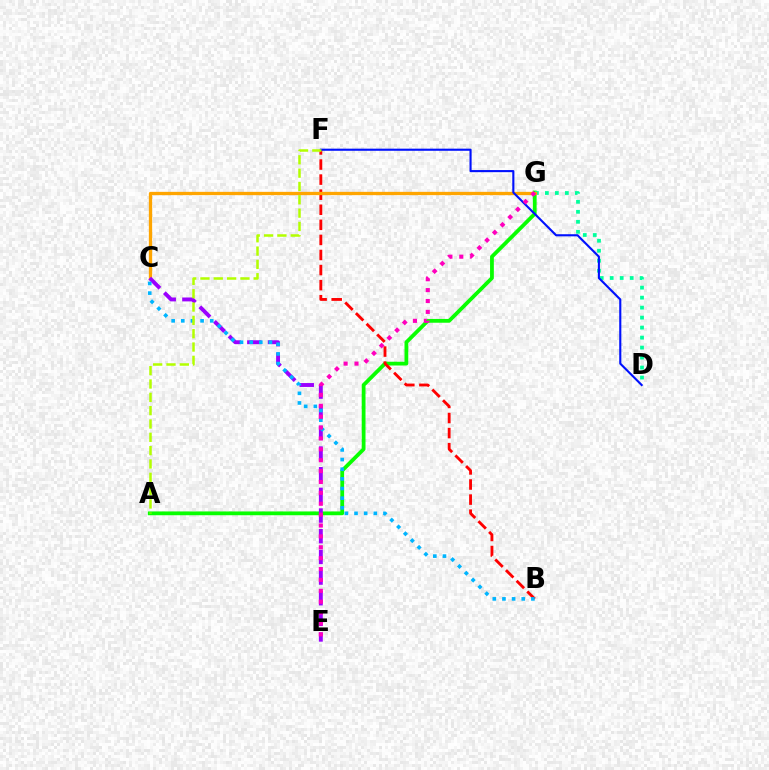{('A', 'G'): [{'color': '#08ff00', 'line_style': 'solid', 'thickness': 2.73}], ('B', 'F'): [{'color': '#ff0000', 'line_style': 'dashed', 'thickness': 2.05}], ('D', 'G'): [{'color': '#00ff9d', 'line_style': 'dotted', 'thickness': 2.71}], ('C', 'G'): [{'color': '#ffa500', 'line_style': 'solid', 'thickness': 2.38}], ('C', 'E'): [{'color': '#9b00ff', 'line_style': 'dashed', 'thickness': 2.81}], ('B', 'C'): [{'color': '#00b5ff', 'line_style': 'dotted', 'thickness': 2.62}], ('D', 'F'): [{'color': '#0010ff', 'line_style': 'solid', 'thickness': 1.52}], ('E', 'G'): [{'color': '#ff00bd', 'line_style': 'dotted', 'thickness': 2.96}], ('A', 'F'): [{'color': '#b3ff00', 'line_style': 'dashed', 'thickness': 1.81}]}